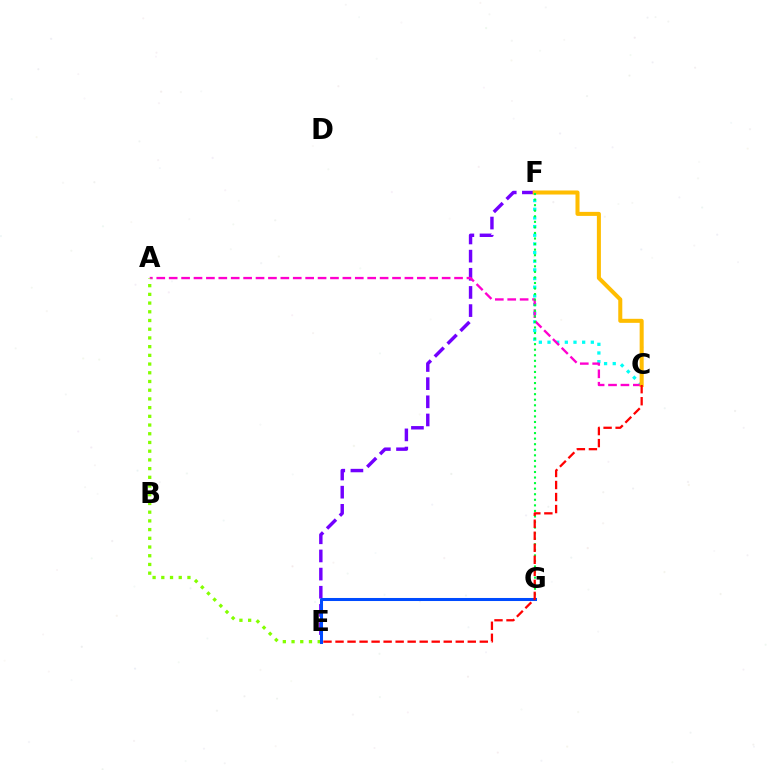{('E', 'F'): [{'color': '#7200ff', 'line_style': 'dashed', 'thickness': 2.47}], ('C', 'F'): [{'color': '#00fff6', 'line_style': 'dotted', 'thickness': 2.35}, {'color': '#ffbd00', 'line_style': 'solid', 'thickness': 2.9}], ('A', 'C'): [{'color': '#ff00cf', 'line_style': 'dashed', 'thickness': 1.69}], ('A', 'E'): [{'color': '#84ff00', 'line_style': 'dotted', 'thickness': 2.37}], ('E', 'G'): [{'color': '#004bff', 'line_style': 'solid', 'thickness': 2.19}], ('F', 'G'): [{'color': '#00ff39', 'line_style': 'dotted', 'thickness': 1.51}], ('C', 'E'): [{'color': '#ff0000', 'line_style': 'dashed', 'thickness': 1.63}]}